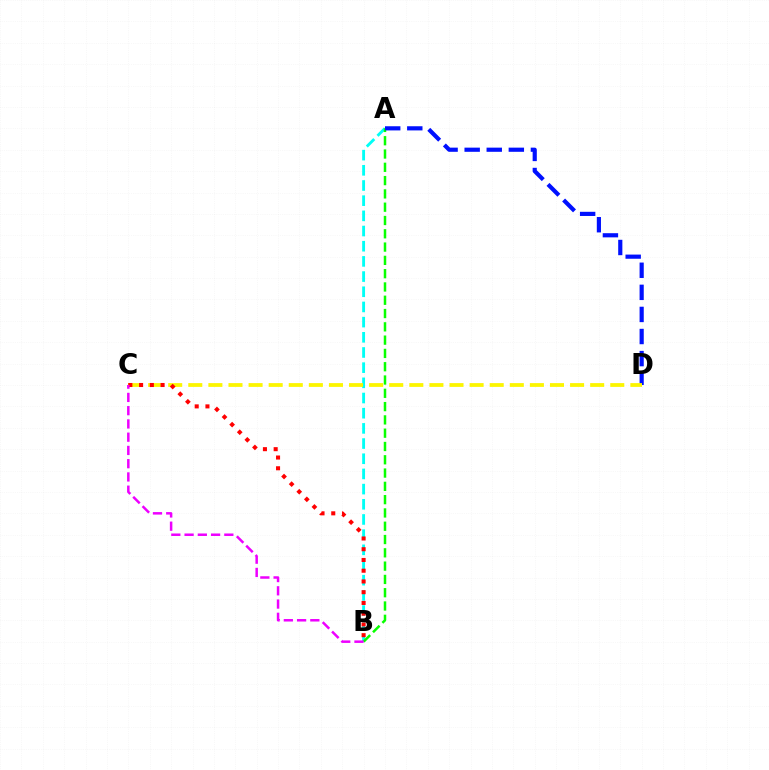{('A', 'B'): [{'color': '#00fff6', 'line_style': 'dashed', 'thickness': 2.06}, {'color': '#08ff00', 'line_style': 'dashed', 'thickness': 1.81}], ('A', 'D'): [{'color': '#0010ff', 'line_style': 'dashed', 'thickness': 3.0}], ('C', 'D'): [{'color': '#fcf500', 'line_style': 'dashed', 'thickness': 2.73}], ('B', 'C'): [{'color': '#ff0000', 'line_style': 'dotted', 'thickness': 2.92}, {'color': '#ee00ff', 'line_style': 'dashed', 'thickness': 1.8}]}